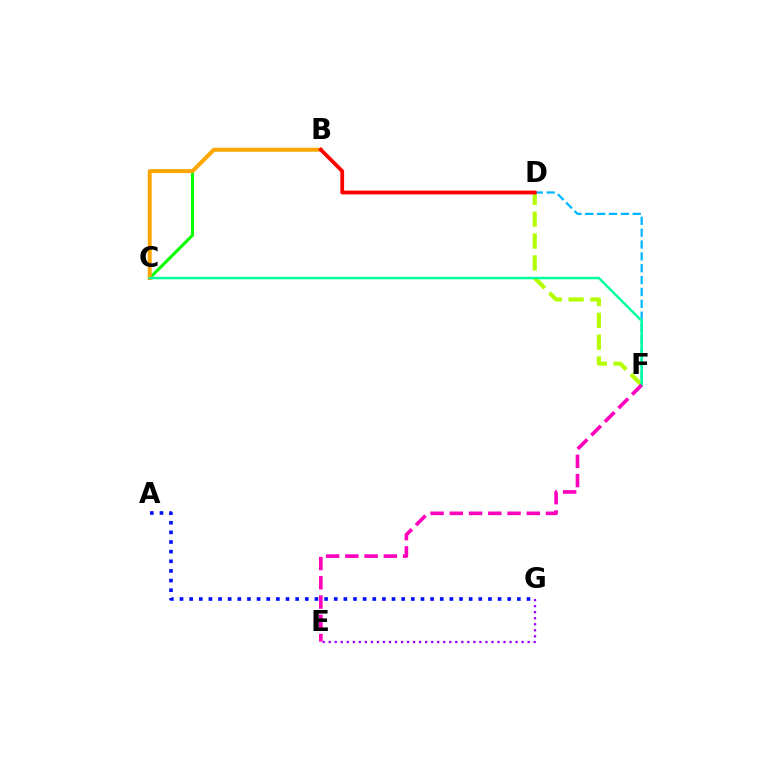{('D', 'F'): [{'color': '#b3ff00', 'line_style': 'dashed', 'thickness': 2.96}, {'color': '#00b5ff', 'line_style': 'dashed', 'thickness': 1.61}], ('B', 'C'): [{'color': '#08ff00', 'line_style': 'solid', 'thickness': 2.19}, {'color': '#ffa500', 'line_style': 'solid', 'thickness': 2.82}], ('A', 'G'): [{'color': '#0010ff', 'line_style': 'dotted', 'thickness': 2.62}], ('E', 'G'): [{'color': '#9b00ff', 'line_style': 'dotted', 'thickness': 1.64}], ('B', 'D'): [{'color': '#ff0000', 'line_style': 'solid', 'thickness': 2.71}], ('C', 'F'): [{'color': '#00ff9d', 'line_style': 'solid', 'thickness': 1.79}], ('E', 'F'): [{'color': '#ff00bd', 'line_style': 'dashed', 'thickness': 2.61}]}